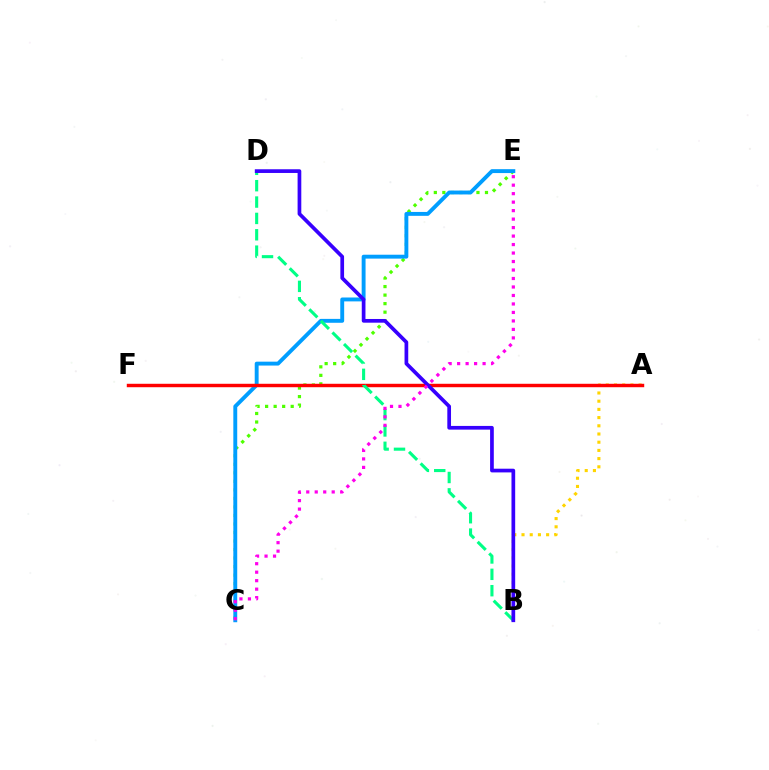{('C', 'E'): [{'color': '#4fff00', 'line_style': 'dotted', 'thickness': 2.32}, {'color': '#009eff', 'line_style': 'solid', 'thickness': 2.8}, {'color': '#ff00ed', 'line_style': 'dotted', 'thickness': 2.31}], ('A', 'B'): [{'color': '#ffd500', 'line_style': 'dotted', 'thickness': 2.23}], ('A', 'F'): [{'color': '#ff0000', 'line_style': 'solid', 'thickness': 2.48}], ('B', 'D'): [{'color': '#00ff86', 'line_style': 'dashed', 'thickness': 2.22}, {'color': '#3700ff', 'line_style': 'solid', 'thickness': 2.67}]}